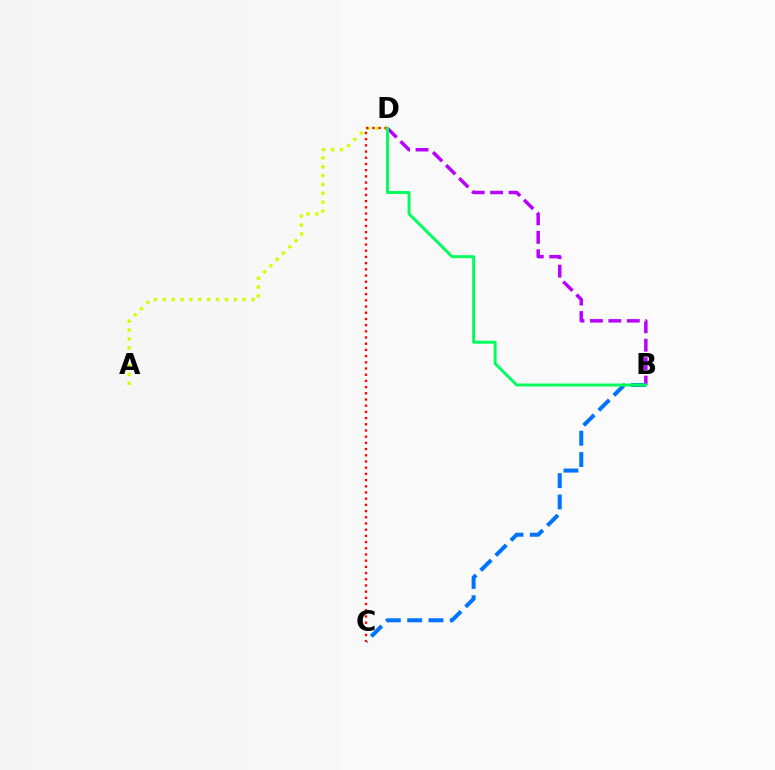{('A', 'D'): [{'color': '#d1ff00', 'line_style': 'dotted', 'thickness': 2.41}], ('B', 'C'): [{'color': '#0074ff', 'line_style': 'dashed', 'thickness': 2.9}], ('C', 'D'): [{'color': '#ff0000', 'line_style': 'dotted', 'thickness': 1.68}], ('B', 'D'): [{'color': '#b900ff', 'line_style': 'dashed', 'thickness': 2.51}, {'color': '#00ff5c', 'line_style': 'solid', 'thickness': 2.12}]}